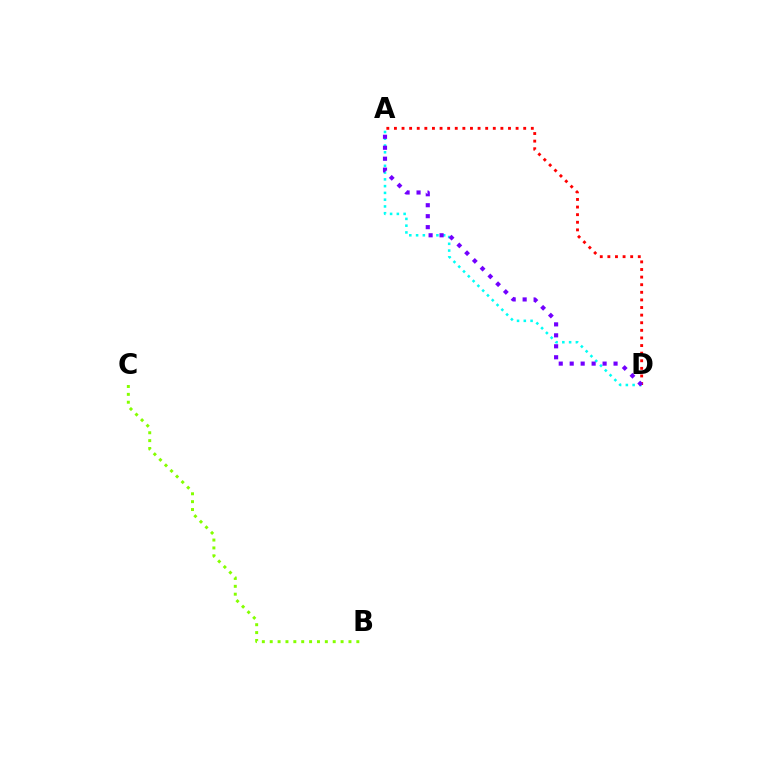{('A', 'D'): [{'color': '#00fff6', 'line_style': 'dotted', 'thickness': 1.84}, {'color': '#ff0000', 'line_style': 'dotted', 'thickness': 2.07}, {'color': '#7200ff', 'line_style': 'dotted', 'thickness': 2.98}], ('B', 'C'): [{'color': '#84ff00', 'line_style': 'dotted', 'thickness': 2.14}]}